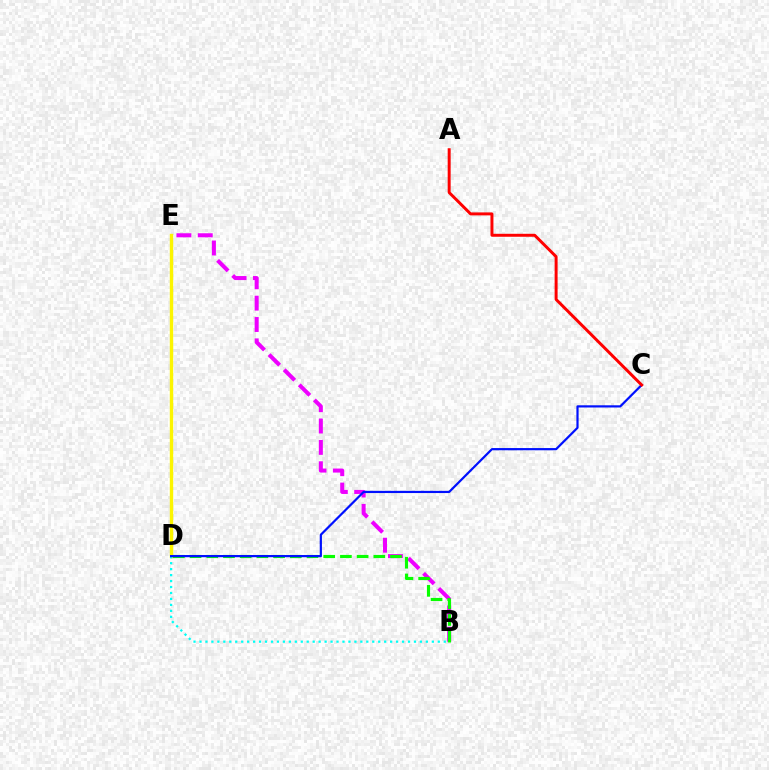{('D', 'E'): [{'color': '#fcf500', 'line_style': 'solid', 'thickness': 2.44}], ('B', 'E'): [{'color': '#ee00ff', 'line_style': 'dashed', 'thickness': 2.9}], ('B', 'D'): [{'color': '#08ff00', 'line_style': 'dashed', 'thickness': 2.27}, {'color': '#00fff6', 'line_style': 'dotted', 'thickness': 1.62}], ('C', 'D'): [{'color': '#0010ff', 'line_style': 'solid', 'thickness': 1.59}], ('A', 'C'): [{'color': '#ff0000', 'line_style': 'solid', 'thickness': 2.14}]}